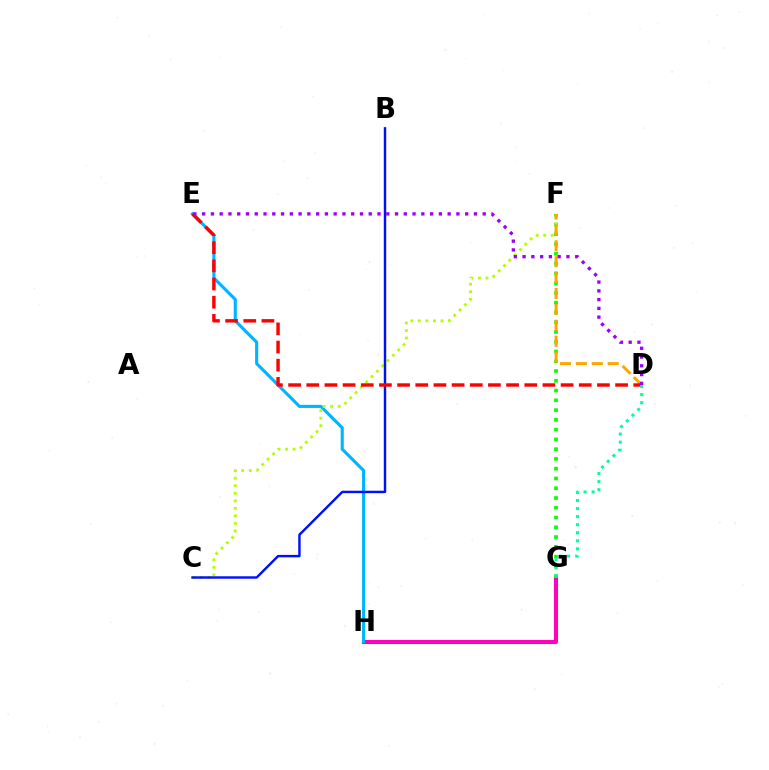{('G', 'H'): [{'color': '#ff00bd', 'line_style': 'solid', 'thickness': 2.94}], ('F', 'G'): [{'color': '#08ff00', 'line_style': 'dotted', 'thickness': 2.65}], ('E', 'H'): [{'color': '#00b5ff', 'line_style': 'solid', 'thickness': 2.25}], ('C', 'F'): [{'color': '#b3ff00', 'line_style': 'dotted', 'thickness': 2.05}], ('B', 'C'): [{'color': '#0010ff', 'line_style': 'solid', 'thickness': 1.75}], ('D', 'F'): [{'color': '#ffa500', 'line_style': 'dashed', 'thickness': 2.16}], ('D', 'E'): [{'color': '#ff0000', 'line_style': 'dashed', 'thickness': 2.47}, {'color': '#9b00ff', 'line_style': 'dotted', 'thickness': 2.38}], ('D', 'G'): [{'color': '#00ff9d', 'line_style': 'dotted', 'thickness': 2.19}]}